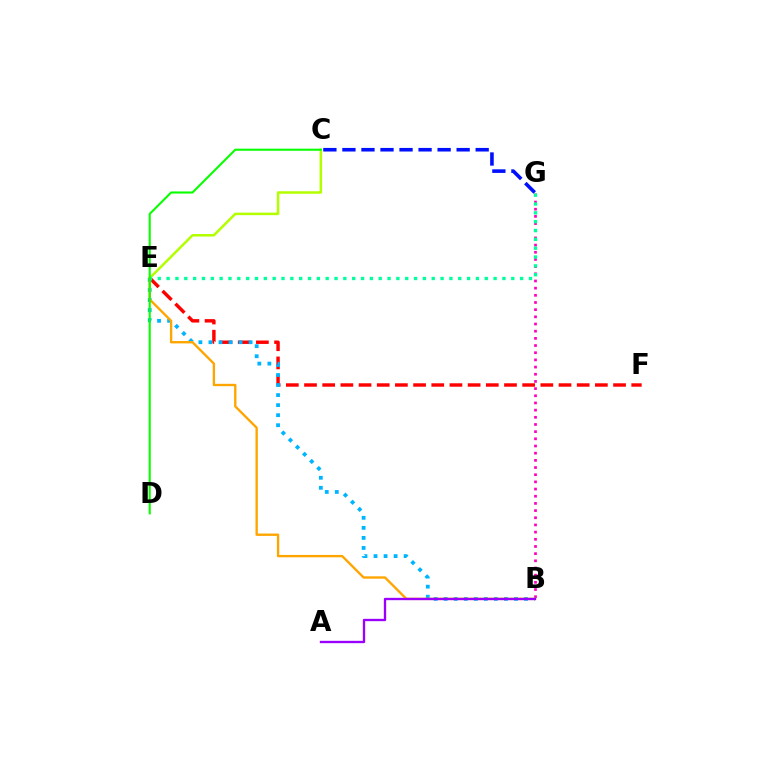{('C', 'G'): [{'color': '#0010ff', 'line_style': 'dashed', 'thickness': 2.59}], ('E', 'F'): [{'color': '#ff0000', 'line_style': 'dashed', 'thickness': 2.47}], ('C', 'E'): [{'color': '#b3ff00', 'line_style': 'solid', 'thickness': 1.81}], ('B', 'G'): [{'color': '#ff00bd', 'line_style': 'dotted', 'thickness': 1.95}], ('B', 'E'): [{'color': '#00b5ff', 'line_style': 'dotted', 'thickness': 2.73}, {'color': '#ffa500', 'line_style': 'solid', 'thickness': 1.7}], ('A', 'B'): [{'color': '#9b00ff', 'line_style': 'solid', 'thickness': 1.69}], ('E', 'G'): [{'color': '#00ff9d', 'line_style': 'dotted', 'thickness': 2.4}], ('C', 'D'): [{'color': '#08ff00', 'line_style': 'solid', 'thickness': 1.5}]}